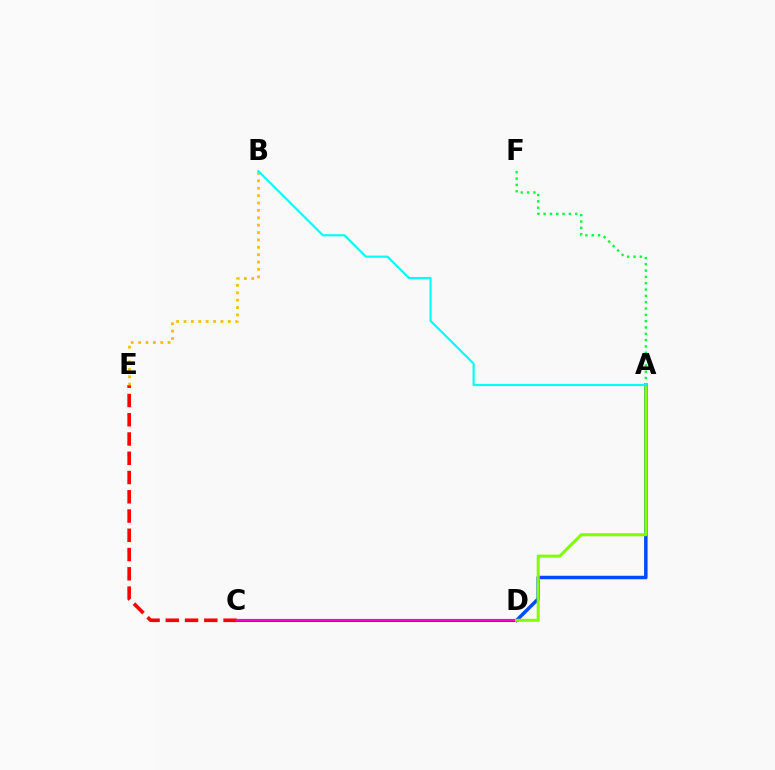{('C', 'D'): [{'color': '#7200ff', 'line_style': 'solid', 'thickness': 2.04}, {'color': '#ff00cf', 'line_style': 'solid', 'thickness': 1.55}], ('C', 'E'): [{'color': '#ff0000', 'line_style': 'dashed', 'thickness': 2.62}], ('A', 'D'): [{'color': '#004bff', 'line_style': 'solid', 'thickness': 2.51}, {'color': '#84ff00', 'line_style': 'solid', 'thickness': 2.21}], ('A', 'F'): [{'color': '#00ff39', 'line_style': 'dotted', 'thickness': 1.72}], ('B', 'E'): [{'color': '#ffbd00', 'line_style': 'dotted', 'thickness': 2.01}], ('A', 'B'): [{'color': '#00fff6', 'line_style': 'solid', 'thickness': 1.55}]}